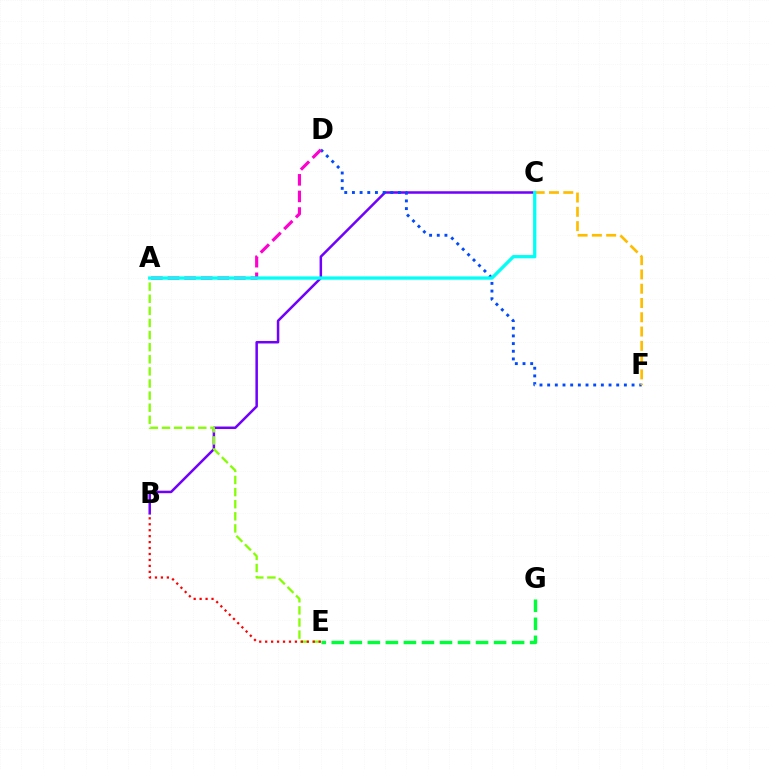{('B', 'C'): [{'color': '#7200ff', 'line_style': 'solid', 'thickness': 1.81}], ('D', 'F'): [{'color': '#004bff', 'line_style': 'dotted', 'thickness': 2.08}], ('A', 'D'): [{'color': '#ff00cf', 'line_style': 'dashed', 'thickness': 2.25}], ('C', 'F'): [{'color': '#ffbd00', 'line_style': 'dashed', 'thickness': 1.94}], ('E', 'G'): [{'color': '#00ff39', 'line_style': 'dashed', 'thickness': 2.45}], ('A', 'E'): [{'color': '#84ff00', 'line_style': 'dashed', 'thickness': 1.64}], ('A', 'C'): [{'color': '#00fff6', 'line_style': 'solid', 'thickness': 2.36}], ('B', 'E'): [{'color': '#ff0000', 'line_style': 'dotted', 'thickness': 1.62}]}